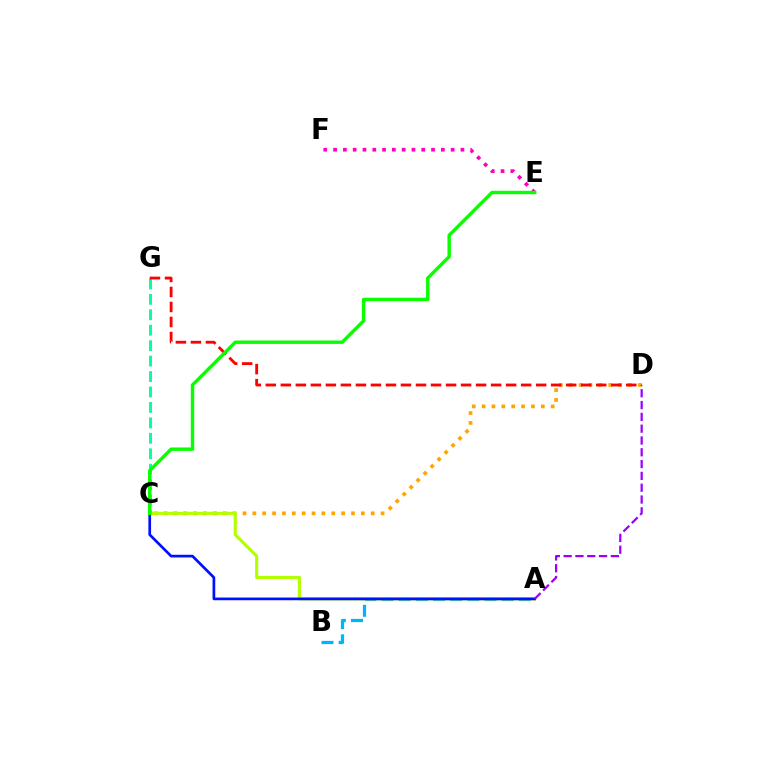{('C', 'D'): [{'color': '#ffa500', 'line_style': 'dotted', 'thickness': 2.68}], ('C', 'G'): [{'color': '#00ff9d', 'line_style': 'dashed', 'thickness': 2.1}], ('E', 'F'): [{'color': '#ff00bd', 'line_style': 'dotted', 'thickness': 2.66}], ('D', 'G'): [{'color': '#ff0000', 'line_style': 'dashed', 'thickness': 2.04}], ('A', 'B'): [{'color': '#00b5ff', 'line_style': 'dashed', 'thickness': 2.33}], ('A', 'C'): [{'color': '#b3ff00', 'line_style': 'solid', 'thickness': 2.24}, {'color': '#0010ff', 'line_style': 'solid', 'thickness': 1.94}], ('C', 'E'): [{'color': '#08ff00', 'line_style': 'solid', 'thickness': 2.45}], ('A', 'D'): [{'color': '#9b00ff', 'line_style': 'dashed', 'thickness': 1.6}]}